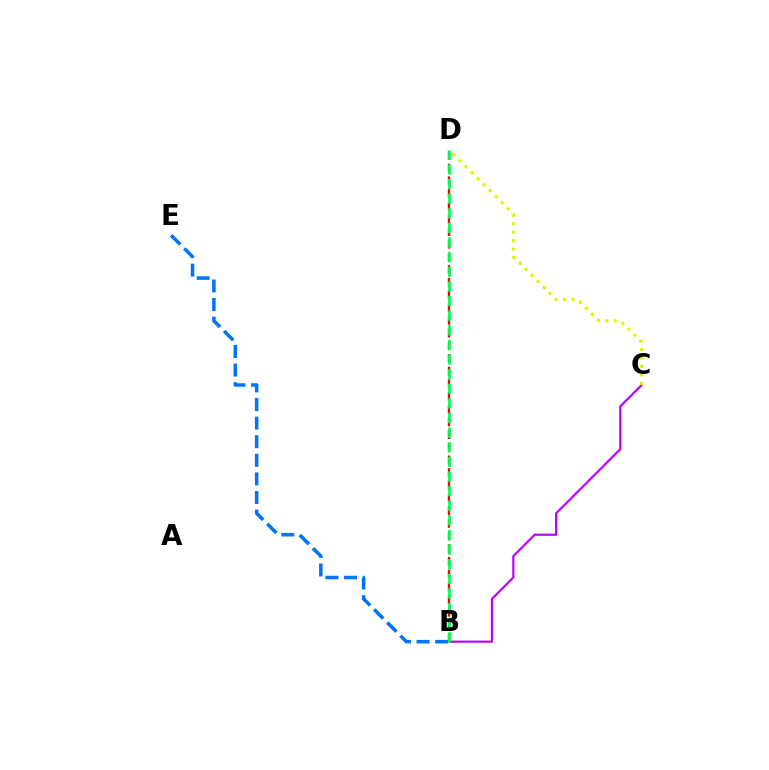{('B', 'E'): [{'color': '#0074ff', 'line_style': 'dashed', 'thickness': 2.53}], ('B', 'D'): [{'color': '#ff0000', 'line_style': 'dashed', 'thickness': 1.72}, {'color': '#00ff5c', 'line_style': 'dashed', 'thickness': 1.99}], ('B', 'C'): [{'color': '#b900ff', 'line_style': 'solid', 'thickness': 1.56}], ('C', 'D'): [{'color': '#d1ff00', 'line_style': 'dotted', 'thickness': 2.31}]}